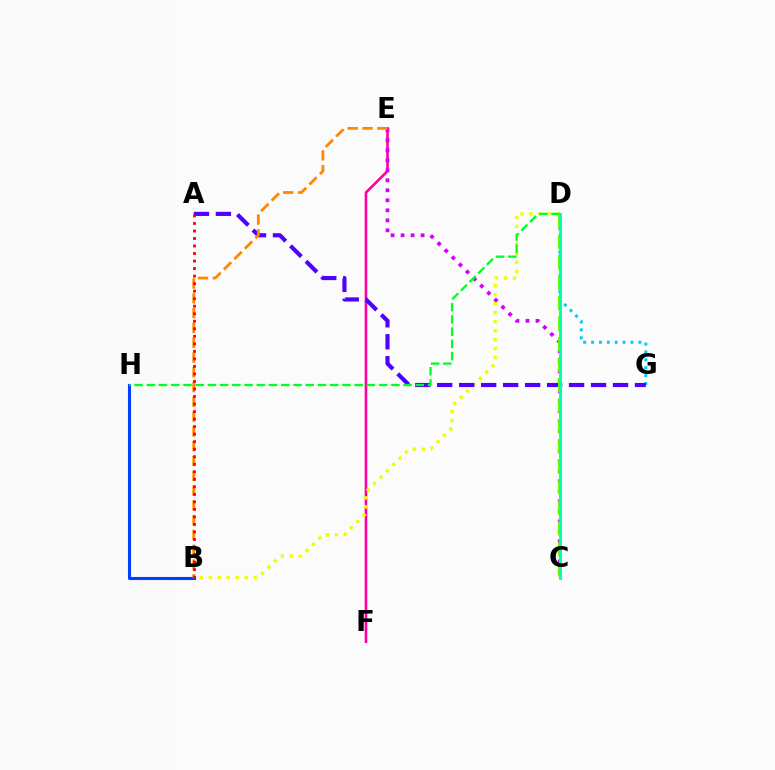{('B', 'H'): [{'color': '#003fff', 'line_style': 'solid', 'thickness': 2.23}], ('D', 'G'): [{'color': '#00c7ff', 'line_style': 'dotted', 'thickness': 2.14}], ('E', 'F'): [{'color': '#ff00a0', 'line_style': 'solid', 'thickness': 1.88}], ('C', 'E'): [{'color': '#d600ff', 'line_style': 'dotted', 'thickness': 2.72}], ('B', 'D'): [{'color': '#eeff00', 'line_style': 'dotted', 'thickness': 2.44}], ('A', 'G'): [{'color': '#4f00ff', 'line_style': 'dashed', 'thickness': 2.99}], ('C', 'D'): [{'color': '#66ff00', 'line_style': 'dashed', 'thickness': 2.78}, {'color': '#00ffaf', 'line_style': 'solid', 'thickness': 2.06}], ('D', 'H'): [{'color': '#00ff27', 'line_style': 'dashed', 'thickness': 1.66}], ('B', 'E'): [{'color': '#ff8800', 'line_style': 'dashed', 'thickness': 2.01}], ('A', 'B'): [{'color': '#ff0000', 'line_style': 'dotted', 'thickness': 2.04}]}